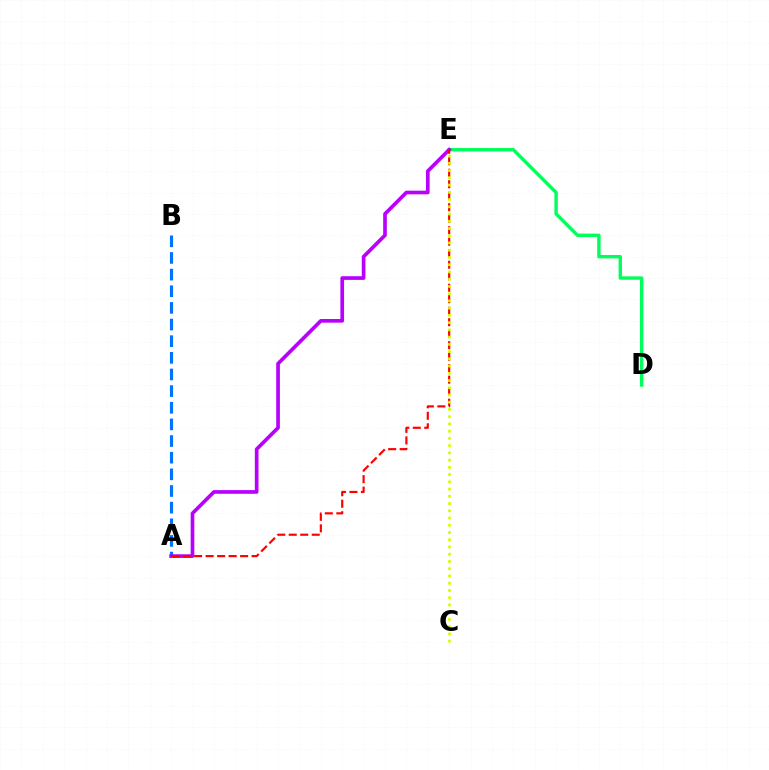{('D', 'E'): [{'color': '#00ff5c', 'line_style': 'solid', 'thickness': 2.44}], ('A', 'B'): [{'color': '#0074ff', 'line_style': 'dashed', 'thickness': 2.26}], ('A', 'E'): [{'color': '#b900ff', 'line_style': 'solid', 'thickness': 2.65}, {'color': '#ff0000', 'line_style': 'dashed', 'thickness': 1.56}], ('C', 'E'): [{'color': '#d1ff00', 'line_style': 'dotted', 'thickness': 1.97}]}